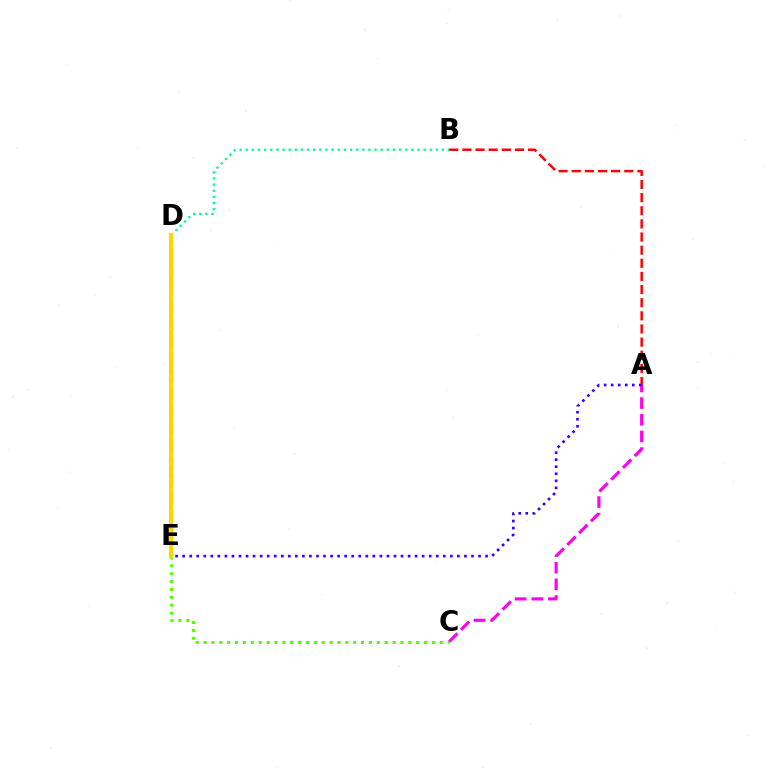{('B', 'D'): [{'color': '#00ff86', 'line_style': 'dotted', 'thickness': 1.67}], ('C', 'E'): [{'color': '#4fff00', 'line_style': 'dotted', 'thickness': 2.14}], ('D', 'E'): [{'color': '#009eff', 'line_style': 'dashed', 'thickness': 2.36}, {'color': '#ffd500', 'line_style': 'solid', 'thickness': 2.99}], ('A', 'C'): [{'color': '#ff00ed', 'line_style': 'dashed', 'thickness': 2.26}], ('A', 'B'): [{'color': '#ff0000', 'line_style': 'dashed', 'thickness': 1.78}], ('A', 'E'): [{'color': '#3700ff', 'line_style': 'dotted', 'thickness': 1.91}]}